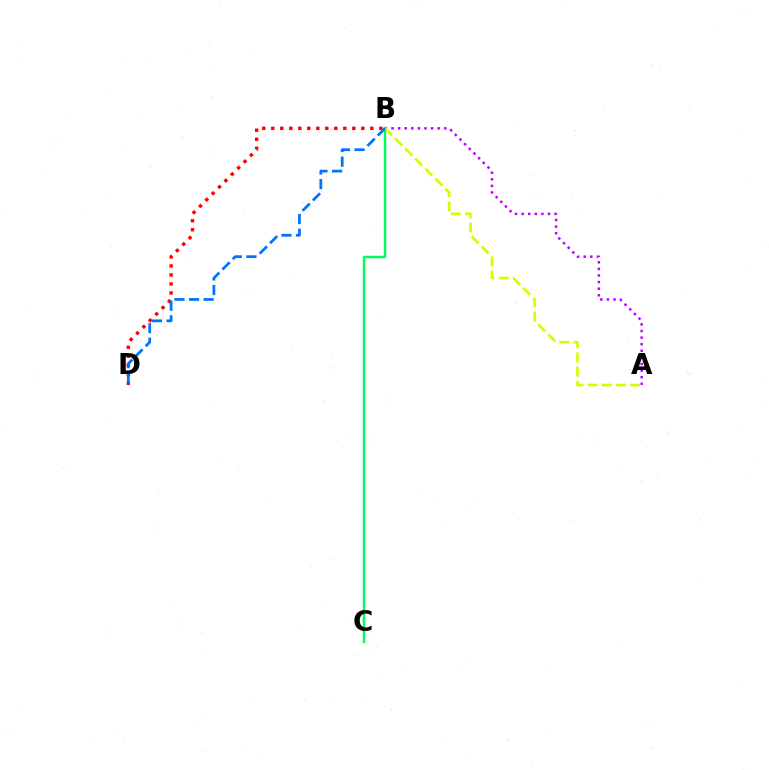{('A', 'B'): [{'color': '#b900ff', 'line_style': 'dotted', 'thickness': 1.79}, {'color': '#d1ff00', 'line_style': 'dashed', 'thickness': 1.93}], ('B', 'D'): [{'color': '#ff0000', 'line_style': 'dotted', 'thickness': 2.45}, {'color': '#0074ff', 'line_style': 'dashed', 'thickness': 1.99}], ('B', 'C'): [{'color': '#00ff5c', 'line_style': 'solid', 'thickness': 1.77}]}